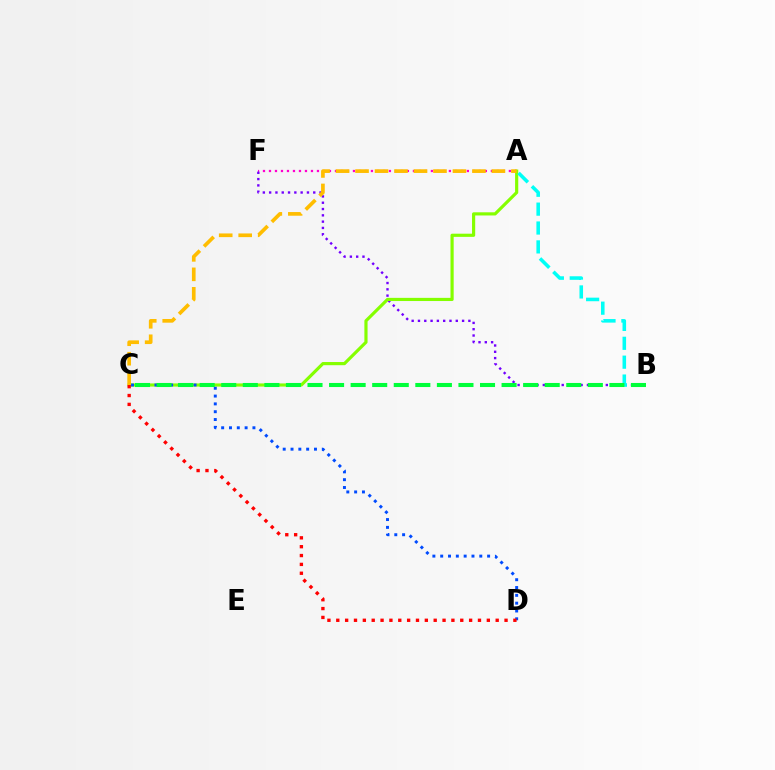{('A', 'F'): [{'color': '#ff00cf', 'line_style': 'dotted', 'thickness': 1.63}], ('B', 'F'): [{'color': '#7200ff', 'line_style': 'dotted', 'thickness': 1.71}], ('A', 'C'): [{'color': '#84ff00', 'line_style': 'solid', 'thickness': 2.28}, {'color': '#ffbd00', 'line_style': 'dashed', 'thickness': 2.65}], ('A', 'B'): [{'color': '#00fff6', 'line_style': 'dashed', 'thickness': 2.57}], ('C', 'D'): [{'color': '#004bff', 'line_style': 'dotted', 'thickness': 2.12}, {'color': '#ff0000', 'line_style': 'dotted', 'thickness': 2.41}], ('B', 'C'): [{'color': '#00ff39', 'line_style': 'dashed', 'thickness': 2.93}]}